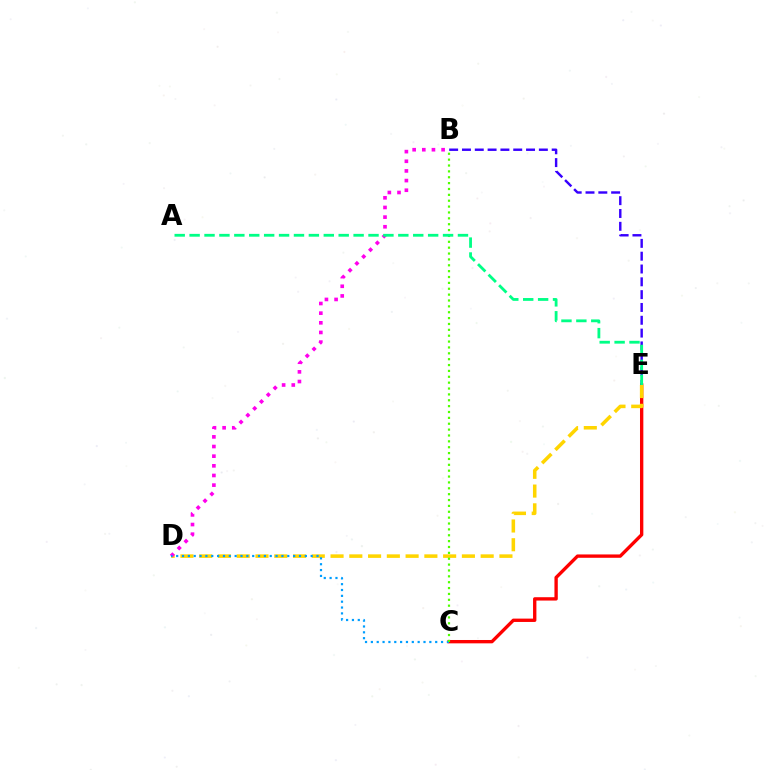{('C', 'E'): [{'color': '#ff0000', 'line_style': 'solid', 'thickness': 2.41}], ('D', 'E'): [{'color': '#ffd500', 'line_style': 'dashed', 'thickness': 2.55}], ('B', 'D'): [{'color': '#ff00ed', 'line_style': 'dotted', 'thickness': 2.62}], ('B', 'E'): [{'color': '#3700ff', 'line_style': 'dashed', 'thickness': 1.74}], ('C', 'D'): [{'color': '#009eff', 'line_style': 'dotted', 'thickness': 1.59}], ('B', 'C'): [{'color': '#4fff00', 'line_style': 'dotted', 'thickness': 1.59}], ('A', 'E'): [{'color': '#00ff86', 'line_style': 'dashed', 'thickness': 2.03}]}